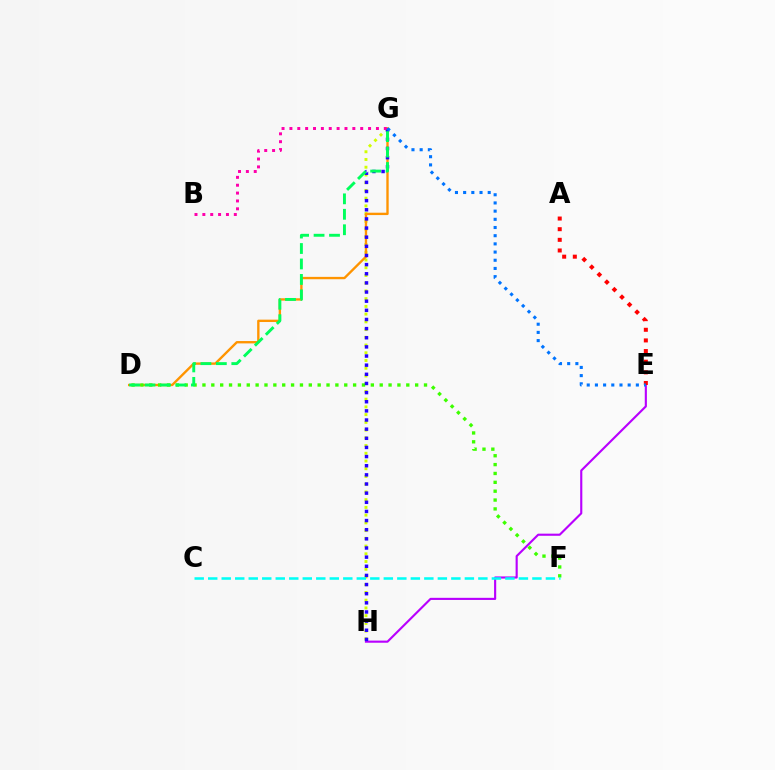{('G', 'H'): [{'color': '#d1ff00', 'line_style': 'dotted', 'thickness': 2.1}, {'color': '#2500ff', 'line_style': 'dotted', 'thickness': 2.48}], ('D', 'G'): [{'color': '#ff9400', 'line_style': 'solid', 'thickness': 1.7}, {'color': '#00ff5c', 'line_style': 'dashed', 'thickness': 2.1}], ('E', 'H'): [{'color': '#b900ff', 'line_style': 'solid', 'thickness': 1.53}], ('D', 'F'): [{'color': '#3dff00', 'line_style': 'dotted', 'thickness': 2.41}], ('B', 'G'): [{'color': '#ff00ac', 'line_style': 'dotted', 'thickness': 2.14}], ('A', 'E'): [{'color': '#ff0000', 'line_style': 'dotted', 'thickness': 2.89}], ('E', 'G'): [{'color': '#0074ff', 'line_style': 'dotted', 'thickness': 2.22}], ('C', 'F'): [{'color': '#00fff6', 'line_style': 'dashed', 'thickness': 1.84}]}